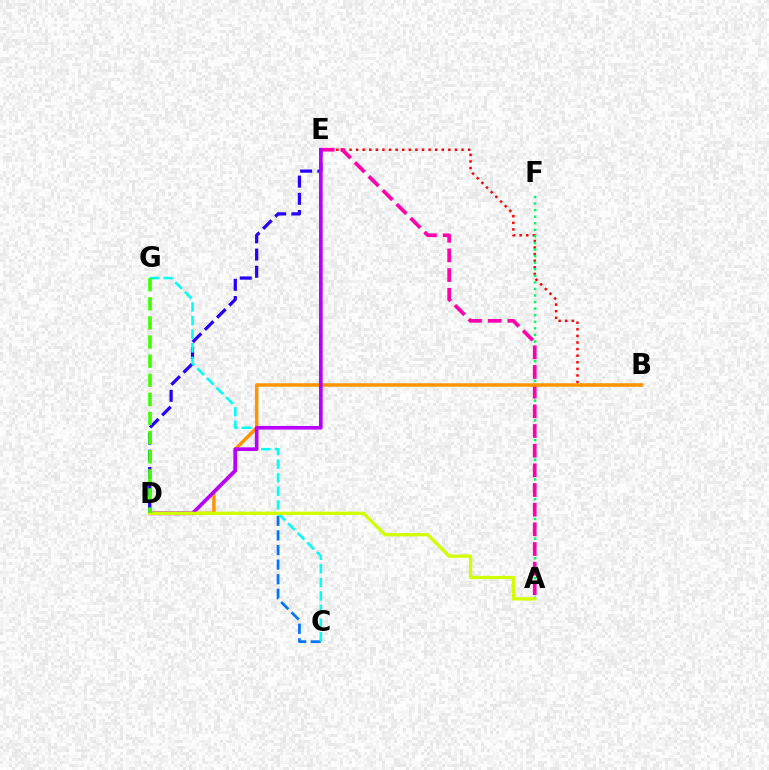{('B', 'E'): [{'color': '#ff0000', 'line_style': 'dotted', 'thickness': 1.79}], ('A', 'F'): [{'color': '#00ff5c', 'line_style': 'dotted', 'thickness': 1.79}], ('A', 'E'): [{'color': '#ff00ac', 'line_style': 'dashed', 'thickness': 2.67}], ('B', 'D'): [{'color': '#ff9400', 'line_style': 'solid', 'thickness': 2.49}], ('C', 'D'): [{'color': '#0074ff', 'line_style': 'dashed', 'thickness': 1.98}], ('D', 'E'): [{'color': '#2500ff', 'line_style': 'dashed', 'thickness': 2.34}, {'color': '#b900ff', 'line_style': 'solid', 'thickness': 2.63}], ('C', 'G'): [{'color': '#00fff6', 'line_style': 'dashed', 'thickness': 1.85}], ('A', 'D'): [{'color': '#d1ff00', 'line_style': 'solid', 'thickness': 2.36}], ('D', 'G'): [{'color': '#3dff00', 'line_style': 'dashed', 'thickness': 2.6}]}